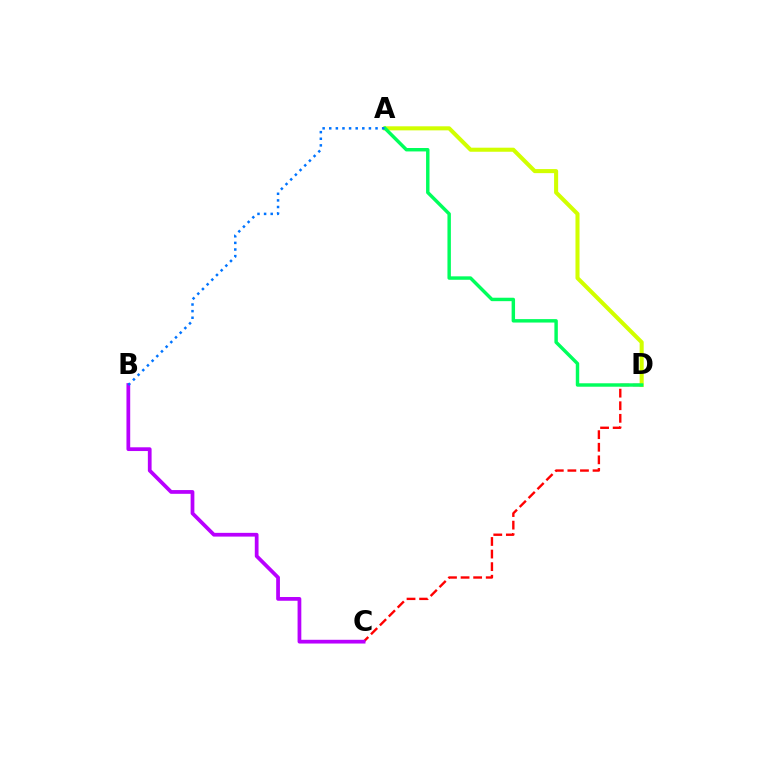{('C', 'D'): [{'color': '#ff0000', 'line_style': 'dashed', 'thickness': 1.71}], ('B', 'C'): [{'color': '#b900ff', 'line_style': 'solid', 'thickness': 2.7}], ('A', 'D'): [{'color': '#d1ff00', 'line_style': 'solid', 'thickness': 2.92}, {'color': '#00ff5c', 'line_style': 'solid', 'thickness': 2.47}], ('A', 'B'): [{'color': '#0074ff', 'line_style': 'dotted', 'thickness': 1.8}]}